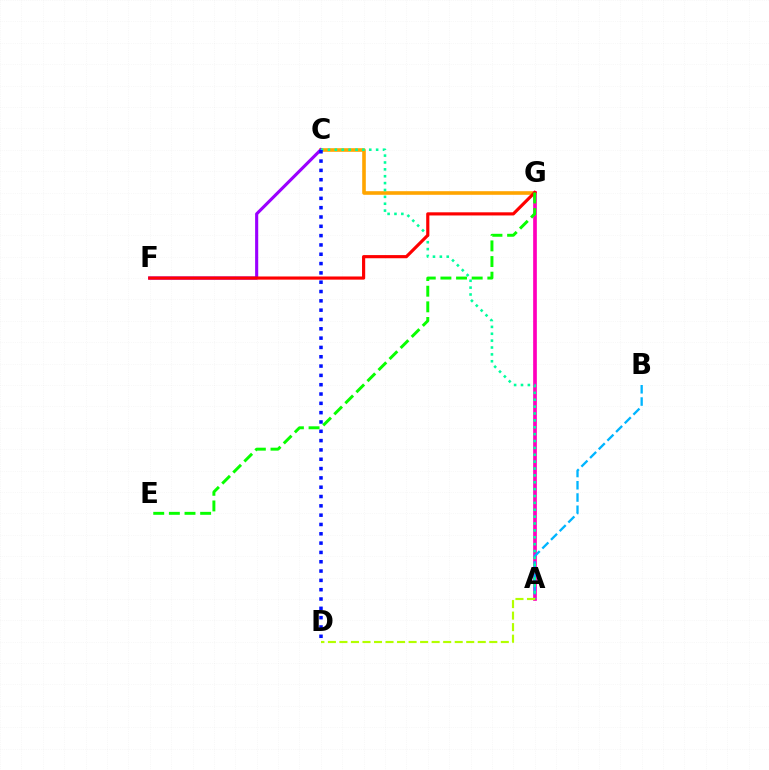{('C', 'G'): [{'color': '#ffa500', 'line_style': 'solid', 'thickness': 2.6}], ('C', 'F'): [{'color': '#9b00ff', 'line_style': 'solid', 'thickness': 2.24}], ('A', 'G'): [{'color': '#ff00bd', 'line_style': 'solid', 'thickness': 2.66}], ('A', 'B'): [{'color': '#00b5ff', 'line_style': 'dashed', 'thickness': 1.66}], ('A', 'C'): [{'color': '#00ff9d', 'line_style': 'dotted', 'thickness': 1.87}], ('C', 'D'): [{'color': '#0010ff', 'line_style': 'dotted', 'thickness': 2.53}], ('F', 'G'): [{'color': '#ff0000', 'line_style': 'solid', 'thickness': 2.28}], ('E', 'G'): [{'color': '#08ff00', 'line_style': 'dashed', 'thickness': 2.12}], ('A', 'D'): [{'color': '#b3ff00', 'line_style': 'dashed', 'thickness': 1.57}]}